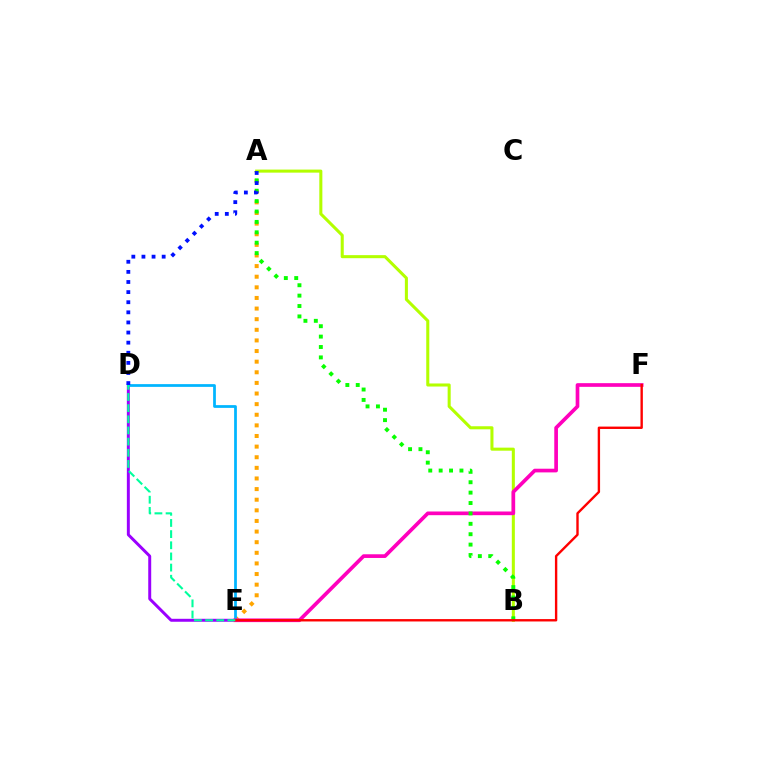{('A', 'E'): [{'color': '#ffa500', 'line_style': 'dotted', 'thickness': 2.89}], ('A', 'B'): [{'color': '#b3ff00', 'line_style': 'solid', 'thickness': 2.2}, {'color': '#08ff00', 'line_style': 'dotted', 'thickness': 2.82}], ('D', 'E'): [{'color': '#9b00ff', 'line_style': 'solid', 'thickness': 2.13}, {'color': '#00b5ff', 'line_style': 'solid', 'thickness': 1.98}, {'color': '#00ff9d', 'line_style': 'dashed', 'thickness': 1.52}], ('E', 'F'): [{'color': '#ff00bd', 'line_style': 'solid', 'thickness': 2.65}, {'color': '#ff0000', 'line_style': 'solid', 'thickness': 1.72}], ('A', 'D'): [{'color': '#0010ff', 'line_style': 'dotted', 'thickness': 2.75}]}